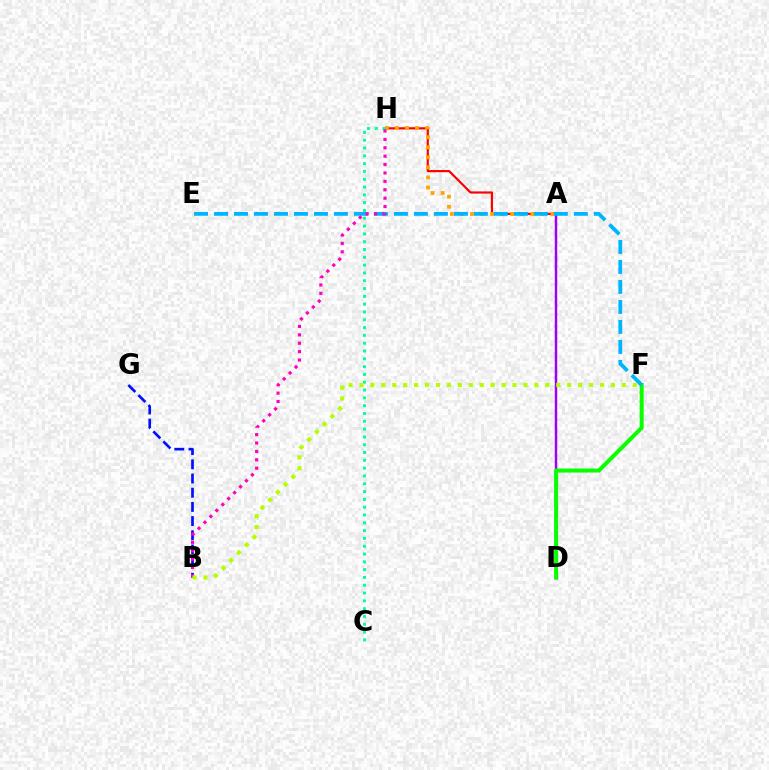{('A', 'H'): [{'color': '#ff0000', 'line_style': 'solid', 'thickness': 1.57}, {'color': '#ffa500', 'line_style': 'dotted', 'thickness': 2.73}], ('B', 'G'): [{'color': '#0010ff', 'line_style': 'dashed', 'thickness': 1.93}], ('A', 'D'): [{'color': '#9b00ff', 'line_style': 'solid', 'thickness': 1.77}], ('D', 'F'): [{'color': '#08ff00', 'line_style': 'solid', 'thickness': 2.88}], ('E', 'F'): [{'color': '#00b5ff', 'line_style': 'dashed', 'thickness': 2.72}], ('C', 'H'): [{'color': '#00ff9d', 'line_style': 'dotted', 'thickness': 2.12}], ('B', 'H'): [{'color': '#ff00bd', 'line_style': 'dotted', 'thickness': 2.28}], ('B', 'F'): [{'color': '#b3ff00', 'line_style': 'dotted', 'thickness': 2.97}]}